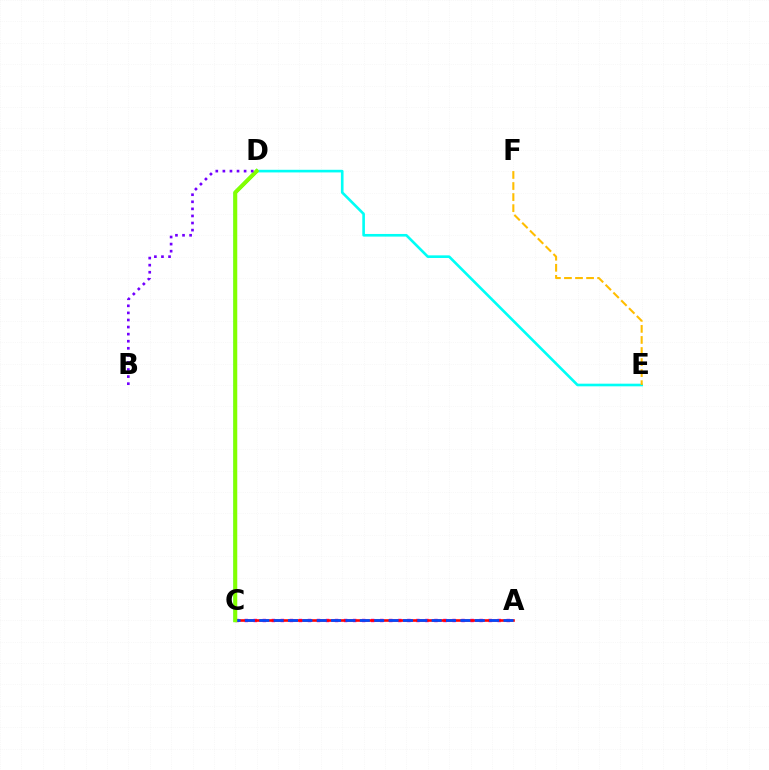{('A', 'C'): [{'color': '#ff00cf', 'line_style': 'dotted', 'thickness': 2.45}, {'color': '#ff0000', 'line_style': 'solid', 'thickness': 1.87}, {'color': '#004bff', 'line_style': 'dashed', 'thickness': 1.95}], ('C', 'D'): [{'color': '#00ff39', 'line_style': 'solid', 'thickness': 2.55}, {'color': '#84ff00', 'line_style': 'solid', 'thickness': 2.79}], ('D', 'E'): [{'color': '#00fff6', 'line_style': 'solid', 'thickness': 1.9}], ('E', 'F'): [{'color': '#ffbd00', 'line_style': 'dashed', 'thickness': 1.5}], ('B', 'D'): [{'color': '#7200ff', 'line_style': 'dotted', 'thickness': 1.92}]}